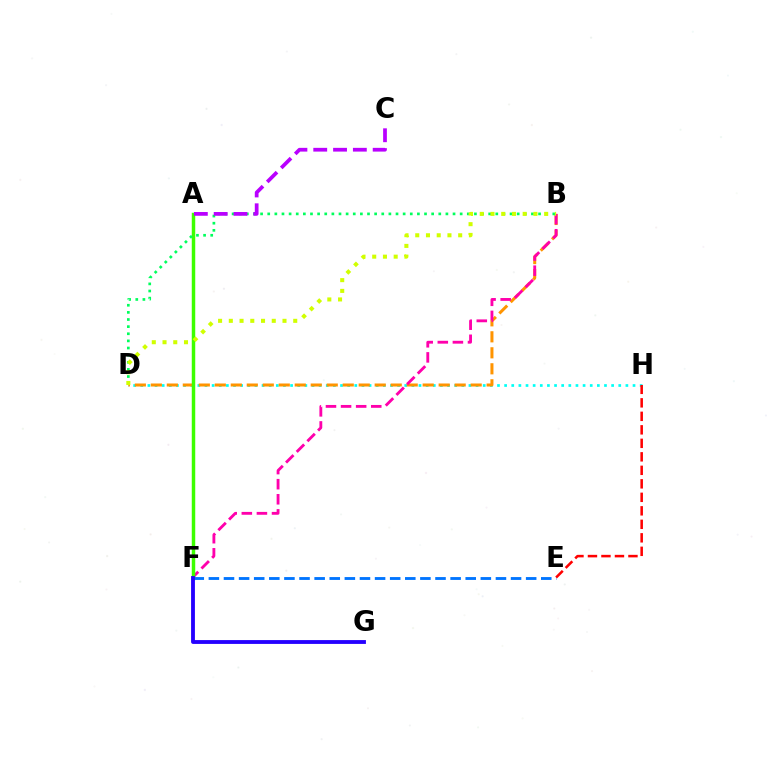{('D', 'H'): [{'color': '#00fff6', 'line_style': 'dotted', 'thickness': 1.94}], ('B', 'D'): [{'color': '#ff9400', 'line_style': 'dashed', 'thickness': 2.17}, {'color': '#00ff5c', 'line_style': 'dotted', 'thickness': 1.94}, {'color': '#d1ff00', 'line_style': 'dotted', 'thickness': 2.92}], ('B', 'F'): [{'color': '#ff00ac', 'line_style': 'dashed', 'thickness': 2.05}], ('A', 'F'): [{'color': '#3dff00', 'line_style': 'solid', 'thickness': 2.5}], ('E', 'F'): [{'color': '#0074ff', 'line_style': 'dashed', 'thickness': 2.05}], ('F', 'G'): [{'color': '#2500ff', 'line_style': 'solid', 'thickness': 2.76}], ('A', 'C'): [{'color': '#b900ff', 'line_style': 'dashed', 'thickness': 2.69}], ('E', 'H'): [{'color': '#ff0000', 'line_style': 'dashed', 'thickness': 1.83}]}